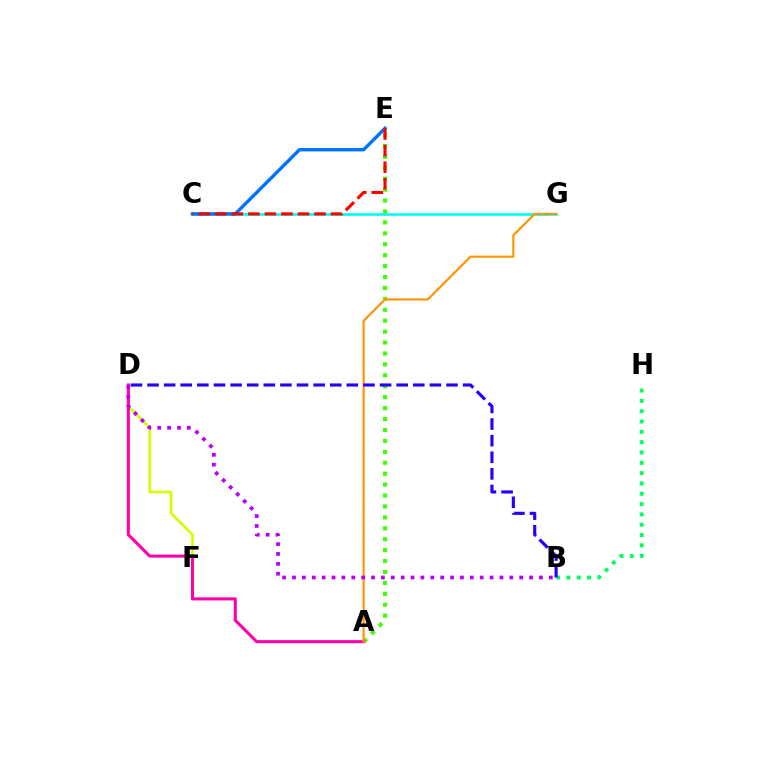{('B', 'H'): [{'color': '#00ff5c', 'line_style': 'dotted', 'thickness': 2.8}], ('A', 'E'): [{'color': '#3dff00', 'line_style': 'dotted', 'thickness': 2.97}], ('C', 'G'): [{'color': '#00fff6', 'line_style': 'solid', 'thickness': 1.93}], ('D', 'F'): [{'color': '#d1ff00', 'line_style': 'solid', 'thickness': 1.89}], ('A', 'D'): [{'color': '#ff00ac', 'line_style': 'solid', 'thickness': 2.2}], ('A', 'G'): [{'color': '#ff9400', 'line_style': 'solid', 'thickness': 1.56}], ('B', 'D'): [{'color': '#2500ff', 'line_style': 'dashed', 'thickness': 2.26}, {'color': '#b900ff', 'line_style': 'dotted', 'thickness': 2.68}], ('C', 'E'): [{'color': '#0074ff', 'line_style': 'solid', 'thickness': 2.44}, {'color': '#ff0000', 'line_style': 'dashed', 'thickness': 2.25}]}